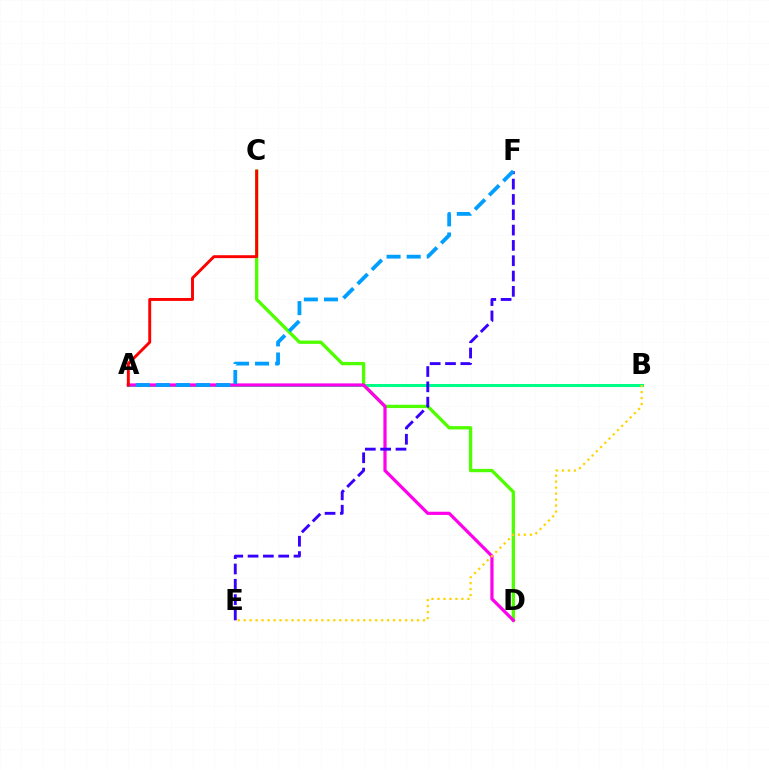{('A', 'B'): [{'color': '#00ff86', 'line_style': 'solid', 'thickness': 2.16}], ('C', 'D'): [{'color': '#4fff00', 'line_style': 'solid', 'thickness': 2.38}], ('A', 'D'): [{'color': '#ff00ed', 'line_style': 'solid', 'thickness': 2.32}], ('E', 'F'): [{'color': '#3700ff', 'line_style': 'dashed', 'thickness': 2.08}], ('A', 'F'): [{'color': '#009eff', 'line_style': 'dashed', 'thickness': 2.73}], ('B', 'E'): [{'color': '#ffd500', 'line_style': 'dotted', 'thickness': 1.62}], ('A', 'C'): [{'color': '#ff0000', 'line_style': 'solid', 'thickness': 2.1}]}